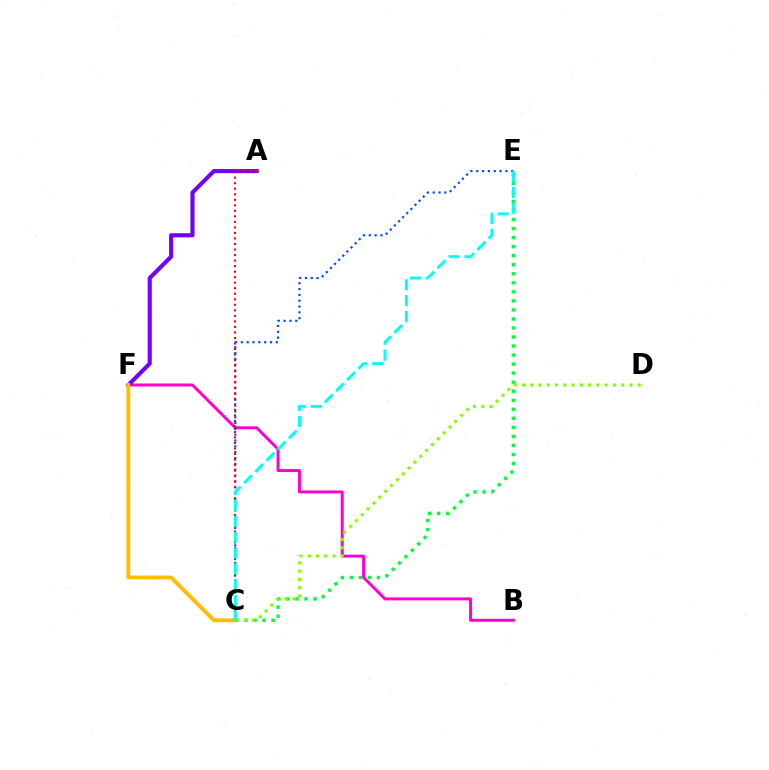{('B', 'F'): [{'color': '#ff00cf', 'line_style': 'solid', 'thickness': 2.14}], ('C', 'E'): [{'color': '#00ff39', 'line_style': 'dotted', 'thickness': 2.46}, {'color': '#004bff', 'line_style': 'dotted', 'thickness': 1.58}, {'color': '#00fff6', 'line_style': 'dashed', 'thickness': 2.15}], ('A', 'F'): [{'color': '#7200ff', 'line_style': 'solid', 'thickness': 2.96}], ('C', 'F'): [{'color': '#ffbd00', 'line_style': 'solid', 'thickness': 2.79}], ('C', 'D'): [{'color': '#84ff00', 'line_style': 'dotted', 'thickness': 2.25}], ('A', 'C'): [{'color': '#ff0000', 'line_style': 'dotted', 'thickness': 1.5}]}